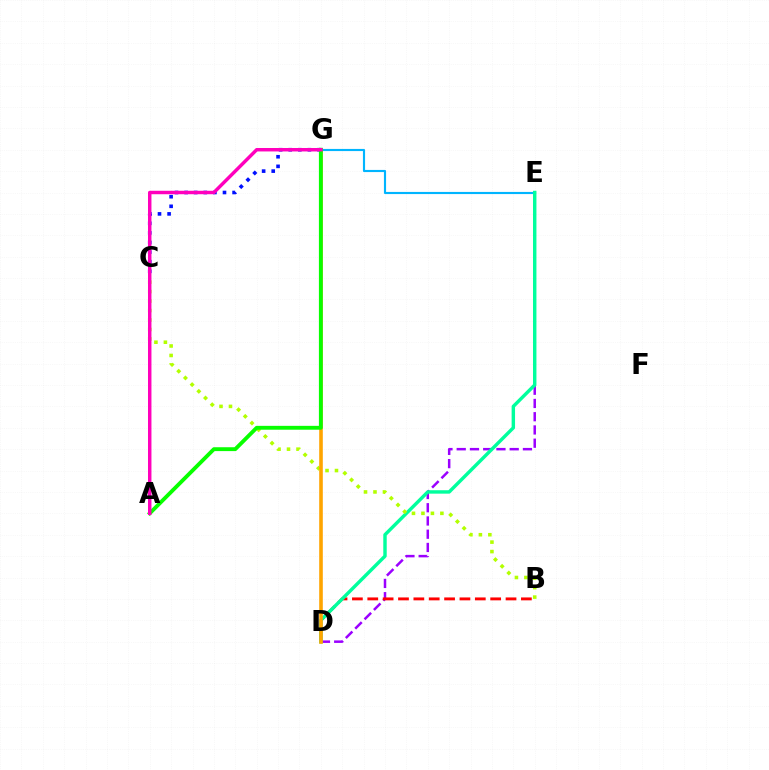{('E', 'G'): [{'color': '#00b5ff', 'line_style': 'solid', 'thickness': 1.54}], ('D', 'E'): [{'color': '#9b00ff', 'line_style': 'dashed', 'thickness': 1.8}, {'color': '#00ff9d', 'line_style': 'solid', 'thickness': 2.47}], ('B', 'D'): [{'color': '#ff0000', 'line_style': 'dashed', 'thickness': 2.09}], ('C', 'G'): [{'color': '#0010ff', 'line_style': 'dotted', 'thickness': 2.61}], ('B', 'C'): [{'color': '#b3ff00', 'line_style': 'dotted', 'thickness': 2.57}], ('D', 'G'): [{'color': '#ffa500', 'line_style': 'solid', 'thickness': 2.6}], ('A', 'G'): [{'color': '#08ff00', 'line_style': 'solid', 'thickness': 2.78}, {'color': '#ff00bd', 'line_style': 'solid', 'thickness': 2.49}]}